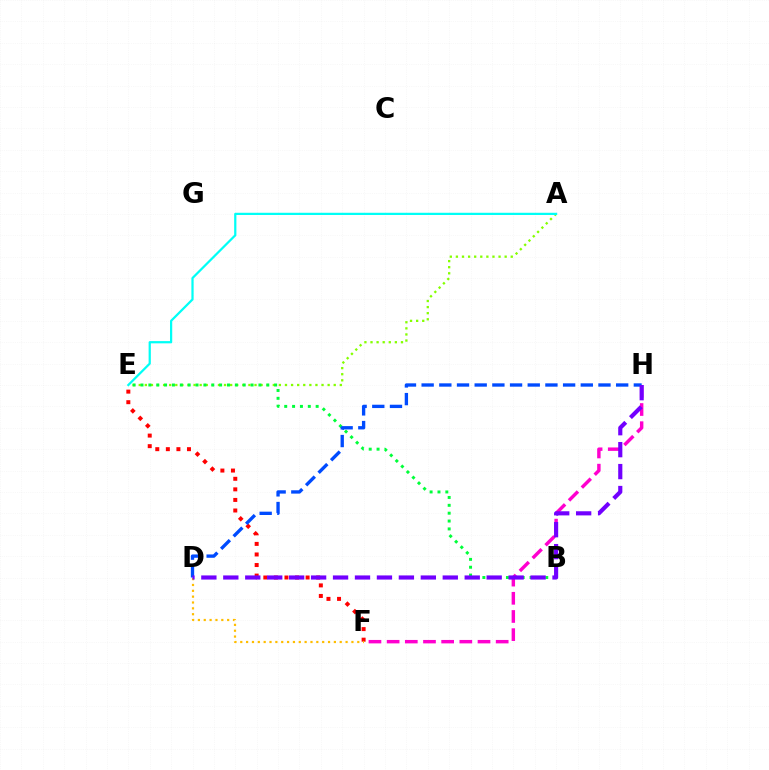{('E', 'F'): [{'color': '#ff0000', 'line_style': 'dotted', 'thickness': 2.87}], ('A', 'E'): [{'color': '#84ff00', 'line_style': 'dotted', 'thickness': 1.66}, {'color': '#00fff6', 'line_style': 'solid', 'thickness': 1.61}], ('F', 'H'): [{'color': '#ff00cf', 'line_style': 'dashed', 'thickness': 2.47}], ('B', 'E'): [{'color': '#00ff39', 'line_style': 'dotted', 'thickness': 2.14}], ('D', 'H'): [{'color': '#004bff', 'line_style': 'dashed', 'thickness': 2.4}, {'color': '#7200ff', 'line_style': 'dashed', 'thickness': 2.98}], ('D', 'F'): [{'color': '#ffbd00', 'line_style': 'dotted', 'thickness': 1.59}]}